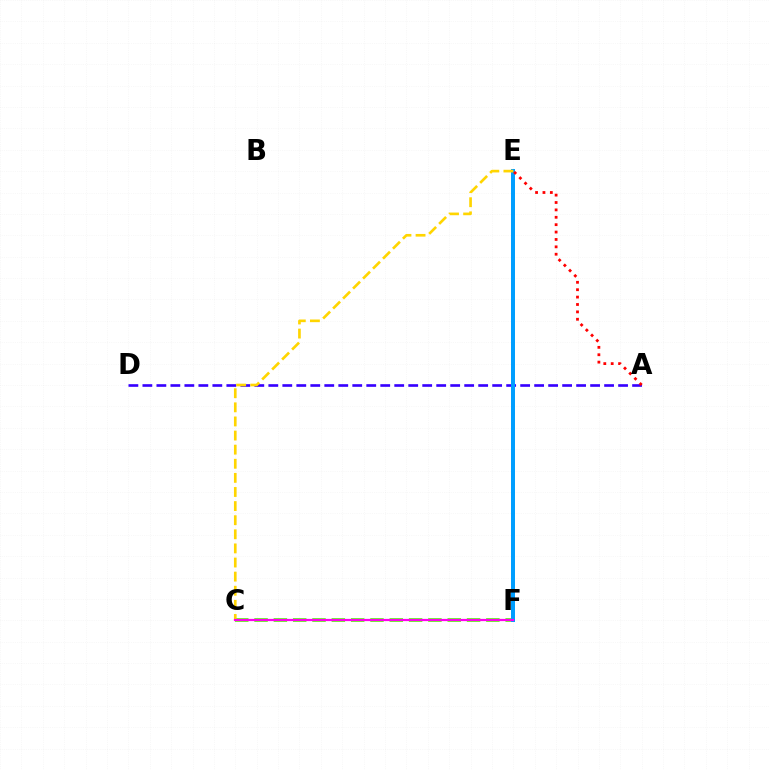{('E', 'F'): [{'color': '#00ff86', 'line_style': 'dotted', 'thickness': 1.93}, {'color': '#009eff', 'line_style': 'solid', 'thickness': 2.87}], ('A', 'D'): [{'color': '#3700ff', 'line_style': 'dashed', 'thickness': 1.9}], ('C', 'F'): [{'color': '#4fff00', 'line_style': 'dashed', 'thickness': 2.62}, {'color': '#ff00ed', 'line_style': 'solid', 'thickness': 1.61}], ('C', 'E'): [{'color': '#ffd500', 'line_style': 'dashed', 'thickness': 1.92}], ('A', 'E'): [{'color': '#ff0000', 'line_style': 'dotted', 'thickness': 2.01}]}